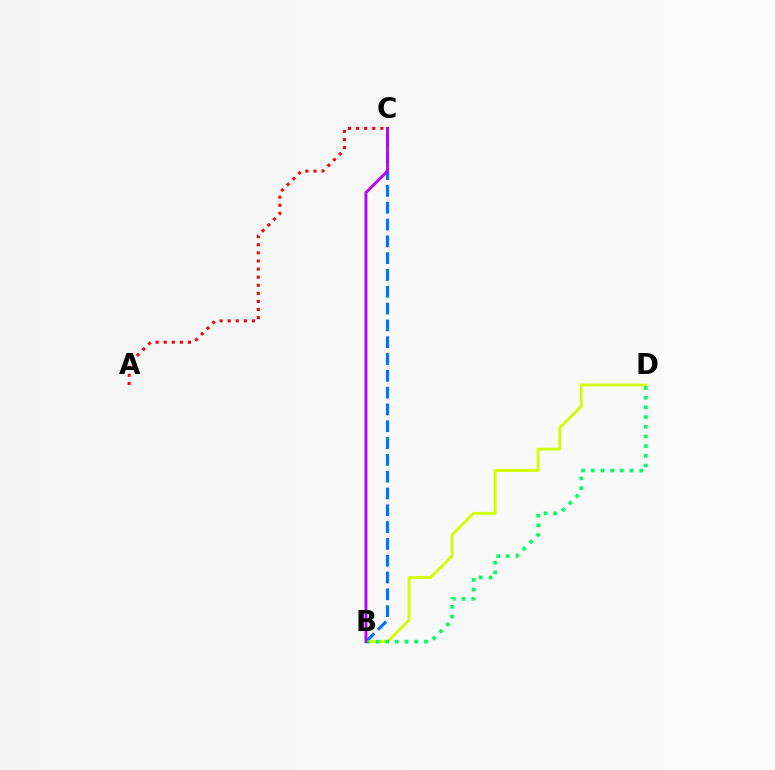{('B', 'C'): [{'color': '#0074ff', 'line_style': 'dashed', 'thickness': 2.28}, {'color': '#b900ff', 'line_style': 'solid', 'thickness': 2.07}], ('B', 'D'): [{'color': '#d1ff00', 'line_style': 'solid', 'thickness': 2.02}, {'color': '#00ff5c', 'line_style': 'dotted', 'thickness': 2.63}], ('A', 'C'): [{'color': '#ff0000', 'line_style': 'dotted', 'thickness': 2.2}]}